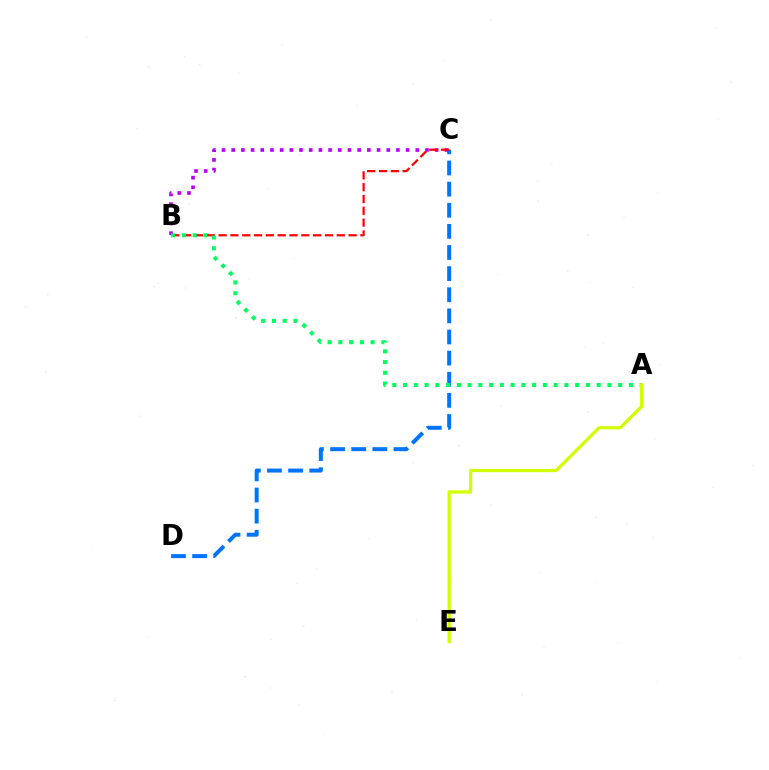{('B', 'C'): [{'color': '#b900ff', 'line_style': 'dotted', 'thickness': 2.63}, {'color': '#ff0000', 'line_style': 'dashed', 'thickness': 1.61}], ('C', 'D'): [{'color': '#0074ff', 'line_style': 'dashed', 'thickness': 2.87}], ('A', 'B'): [{'color': '#00ff5c', 'line_style': 'dotted', 'thickness': 2.92}], ('A', 'E'): [{'color': '#d1ff00', 'line_style': 'solid', 'thickness': 2.34}]}